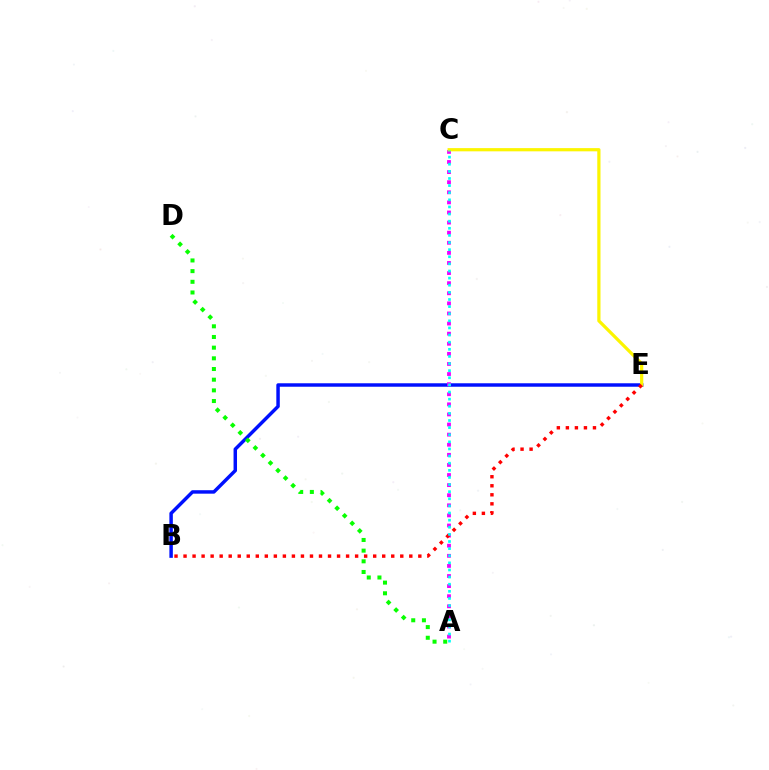{('B', 'E'): [{'color': '#0010ff', 'line_style': 'solid', 'thickness': 2.49}, {'color': '#ff0000', 'line_style': 'dotted', 'thickness': 2.45}], ('A', 'C'): [{'color': '#ee00ff', 'line_style': 'dotted', 'thickness': 2.74}, {'color': '#00fff6', 'line_style': 'dotted', 'thickness': 1.93}], ('A', 'D'): [{'color': '#08ff00', 'line_style': 'dotted', 'thickness': 2.9}], ('C', 'E'): [{'color': '#fcf500', 'line_style': 'solid', 'thickness': 2.31}]}